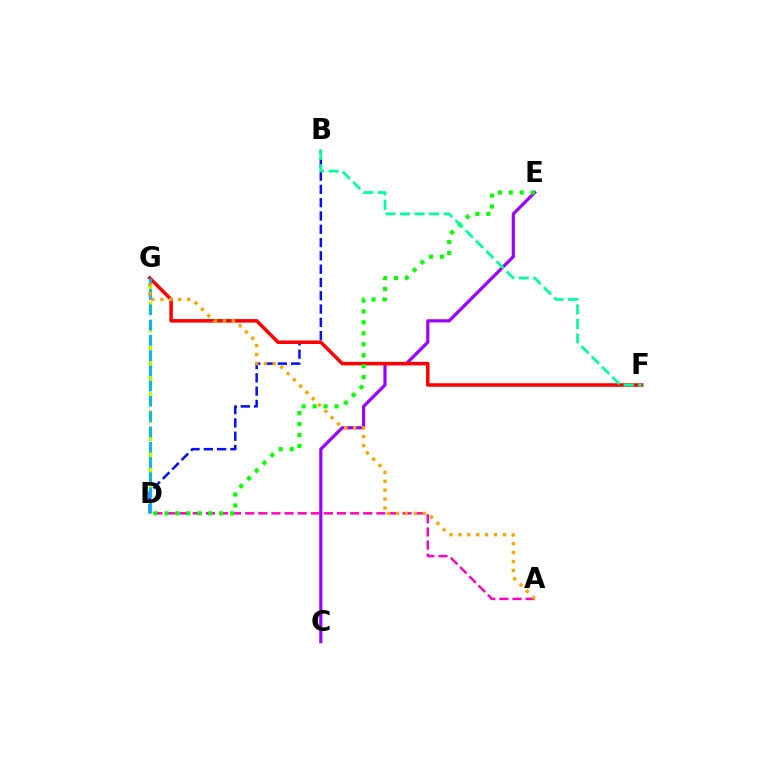{('D', 'G'): [{'color': '#b3ff00', 'line_style': 'dashed', 'thickness': 2.46}, {'color': '#00b5ff', 'line_style': 'dashed', 'thickness': 2.07}], ('C', 'E'): [{'color': '#9b00ff', 'line_style': 'solid', 'thickness': 2.28}], ('A', 'D'): [{'color': '#ff00bd', 'line_style': 'dashed', 'thickness': 1.78}], ('B', 'D'): [{'color': '#0010ff', 'line_style': 'dashed', 'thickness': 1.81}], ('F', 'G'): [{'color': '#ff0000', 'line_style': 'solid', 'thickness': 2.52}], ('D', 'E'): [{'color': '#08ff00', 'line_style': 'dotted', 'thickness': 2.98}], ('A', 'G'): [{'color': '#ffa500', 'line_style': 'dotted', 'thickness': 2.42}], ('B', 'F'): [{'color': '#00ff9d', 'line_style': 'dashed', 'thickness': 1.97}]}